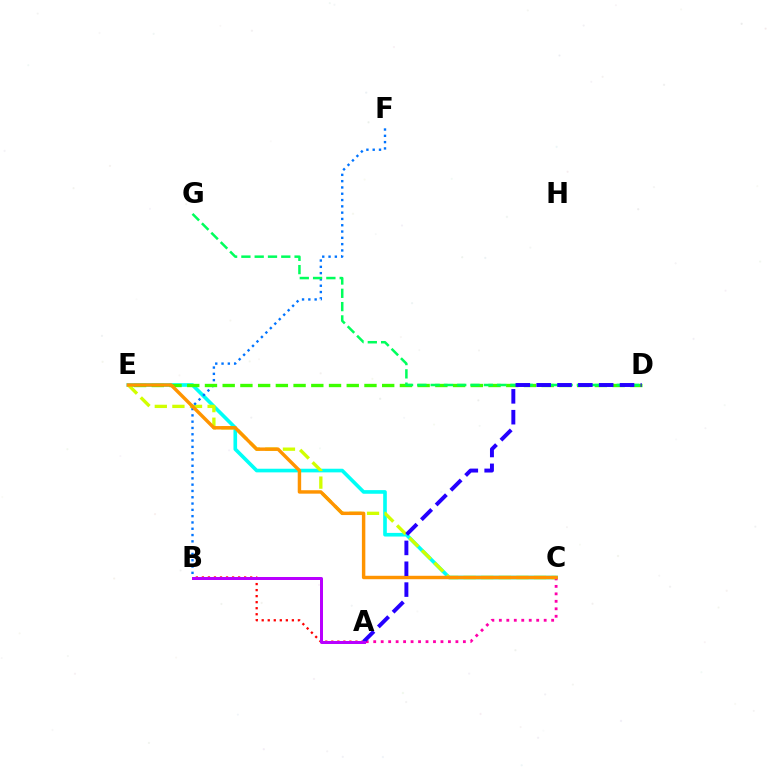{('C', 'E'): [{'color': '#00fff6', 'line_style': 'solid', 'thickness': 2.62}, {'color': '#d1ff00', 'line_style': 'dashed', 'thickness': 2.39}, {'color': '#ff9400', 'line_style': 'solid', 'thickness': 2.47}], ('B', 'F'): [{'color': '#0074ff', 'line_style': 'dotted', 'thickness': 1.71}], ('A', 'C'): [{'color': '#ff00ac', 'line_style': 'dotted', 'thickness': 2.03}], ('A', 'B'): [{'color': '#ff0000', 'line_style': 'dotted', 'thickness': 1.64}, {'color': '#b900ff', 'line_style': 'solid', 'thickness': 2.16}], ('D', 'E'): [{'color': '#3dff00', 'line_style': 'dashed', 'thickness': 2.41}], ('D', 'G'): [{'color': '#00ff5c', 'line_style': 'dashed', 'thickness': 1.81}], ('A', 'D'): [{'color': '#2500ff', 'line_style': 'dashed', 'thickness': 2.83}]}